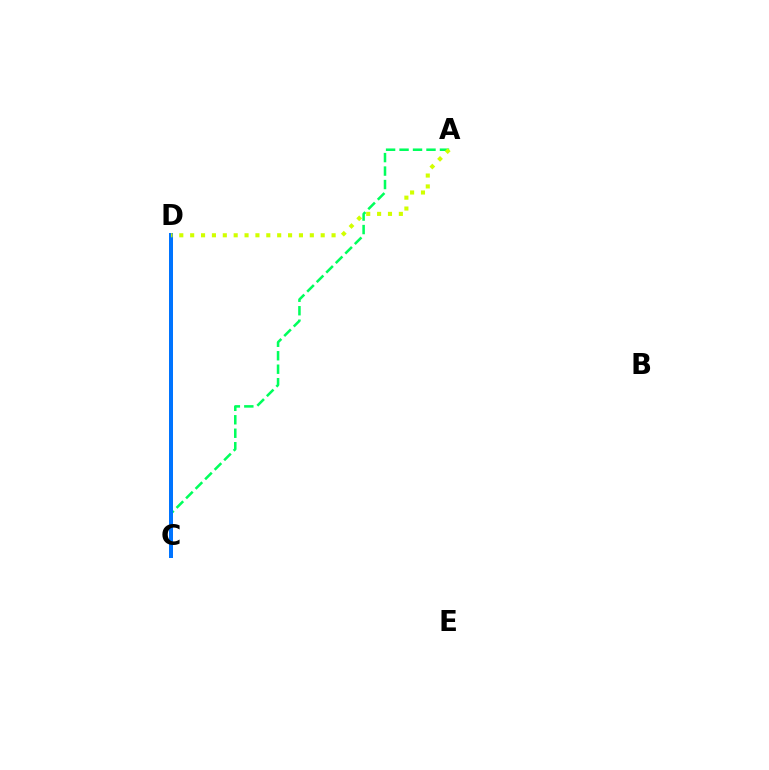{('C', 'D'): [{'color': '#b900ff', 'line_style': 'dotted', 'thickness': 1.73}, {'color': '#ff0000', 'line_style': 'dashed', 'thickness': 2.0}, {'color': '#0074ff', 'line_style': 'solid', 'thickness': 2.88}], ('A', 'C'): [{'color': '#00ff5c', 'line_style': 'dashed', 'thickness': 1.83}], ('A', 'D'): [{'color': '#d1ff00', 'line_style': 'dotted', 'thickness': 2.96}]}